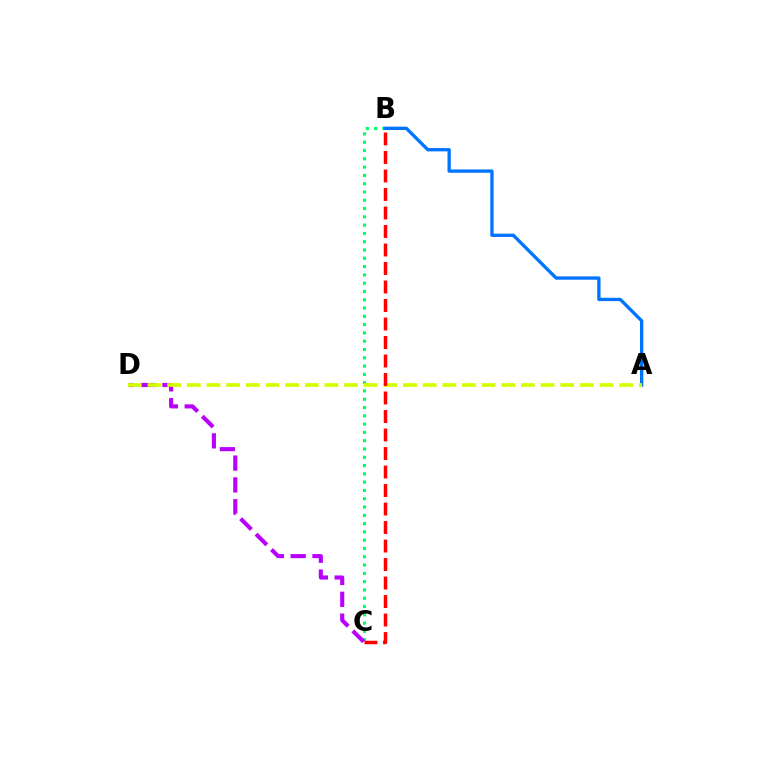{('B', 'C'): [{'color': '#00ff5c', 'line_style': 'dotted', 'thickness': 2.25}, {'color': '#ff0000', 'line_style': 'dashed', 'thickness': 2.51}], ('C', 'D'): [{'color': '#b900ff', 'line_style': 'dashed', 'thickness': 2.96}], ('A', 'B'): [{'color': '#0074ff', 'line_style': 'solid', 'thickness': 2.39}], ('A', 'D'): [{'color': '#d1ff00', 'line_style': 'dashed', 'thickness': 2.67}]}